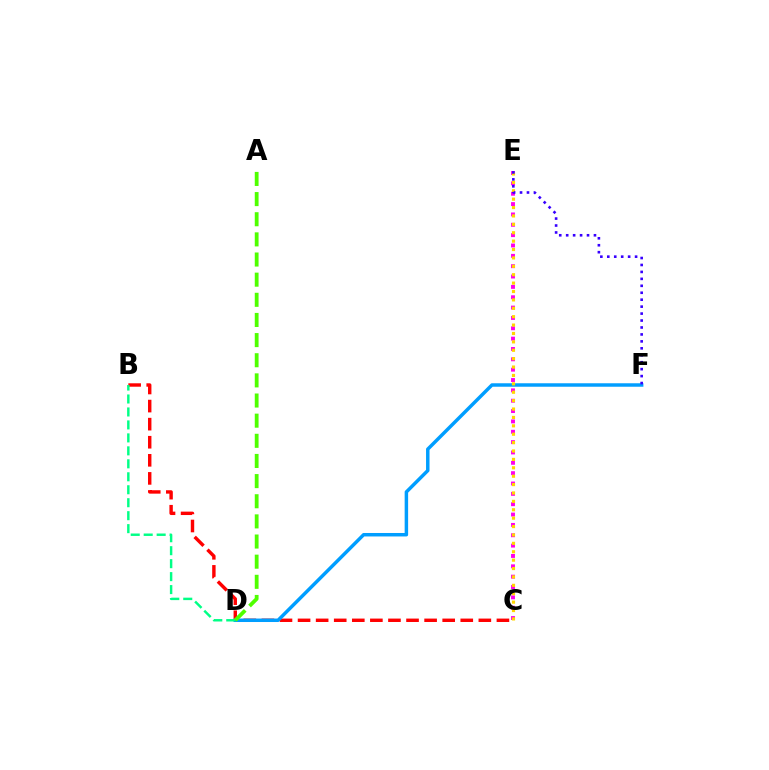{('C', 'E'): [{'color': '#ff00ed', 'line_style': 'dotted', 'thickness': 2.81}, {'color': '#ffd500', 'line_style': 'dotted', 'thickness': 2.28}], ('B', 'C'): [{'color': '#ff0000', 'line_style': 'dashed', 'thickness': 2.46}], ('D', 'F'): [{'color': '#009eff', 'line_style': 'solid', 'thickness': 2.5}], ('B', 'D'): [{'color': '#00ff86', 'line_style': 'dashed', 'thickness': 1.76}], ('E', 'F'): [{'color': '#3700ff', 'line_style': 'dotted', 'thickness': 1.89}], ('A', 'D'): [{'color': '#4fff00', 'line_style': 'dashed', 'thickness': 2.74}]}